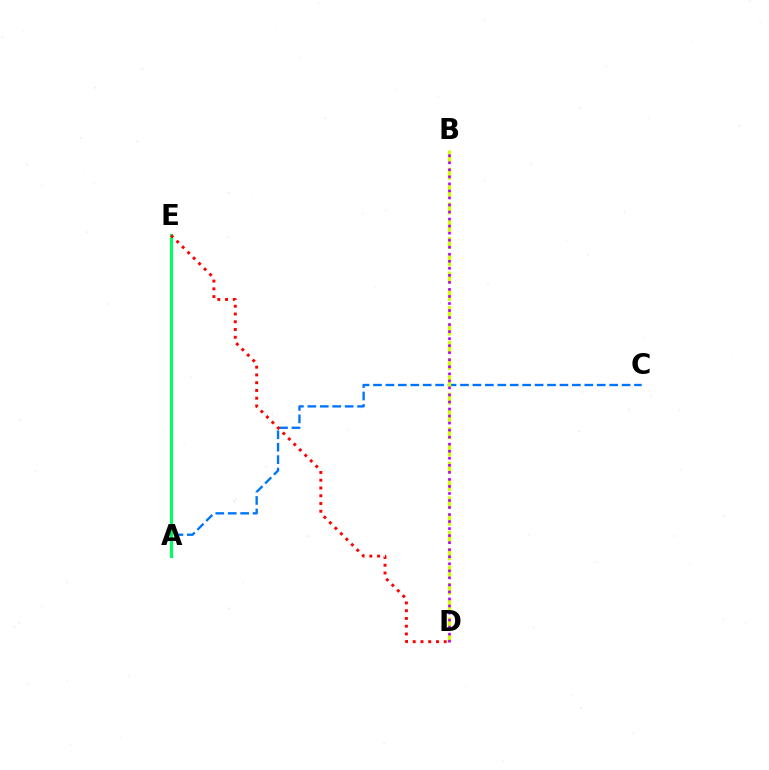{('A', 'C'): [{'color': '#0074ff', 'line_style': 'dashed', 'thickness': 1.69}], ('B', 'D'): [{'color': '#d1ff00', 'line_style': 'dashed', 'thickness': 2.35}, {'color': '#b900ff', 'line_style': 'dotted', 'thickness': 1.91}], ('A', 'E'): [{'color': '#00ff5c', 'line_style': 'solid', 'thickness': 2.21}], ('D', 'E'): [{'color': '#ff0000', 'line_style': 'dotted', 'thickness': 2.11}]}